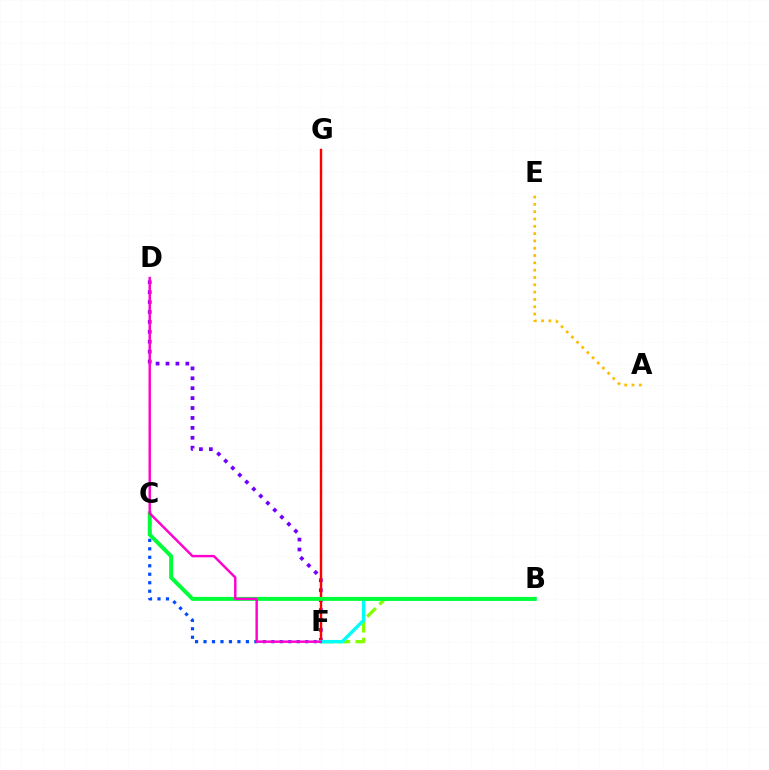{('D', 'F'): [{'color': '#7200ff', 'line_style': 'dotted', 'thickness': 2.69}, {'color': '#ff00cf', 'line_style': 'solid', 'thickness': 1.76}], ('C', 'F'): [{'color': '#004bff', 'line_style': 'dotted', 'thickness': 2.3}], ('F', 'G'): [{'color': '#ff0000', 'line_style': 'solid', 'thickness': 1.75}], ('B', 'F'): [{'color': '#84ff00', 'line_style': 'dashed', 'thickness': 2.35}, {'color': '#00fff6', 'line_style': 'solid', 'thickness': 2.47}], ('B', 'C'): [{'color': '#00ff39', 'line_style': 'solid', 'thickness': 2.85}], ('A', 'E'): [{'color': '#ffbd00', 'line_style': 'dotted', 'thickness': 1.99}]}